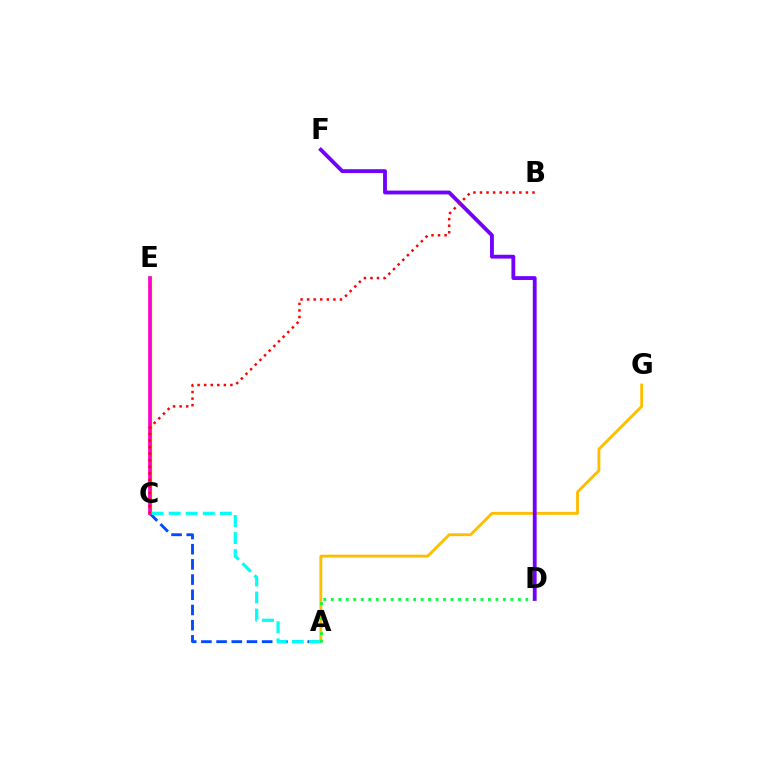{('A', 'G'): [{'color': '#ffbd00', 'line_style': 'solid', 'thickness': 2.06}], ('C', 'E'): [{'color': '#84ff00', 'line_style': 'solid', 'thickness': 2.49}, {'color': '#ff00cf', 'line_style': 'solid', 'thickness': 2.64}], ('A', 'C'): [{'color': '#004bff', 'line_style': 'dashed', 'thickness': 2.06}, {'color': '#00fff6', 'line_style': 'dashed', 'thickness': 2.32}], ('A', 'D'): [{'color': '#00ff39', 'line_style': 'dotted', 'thickness': 2.03}], ('D', 'F'): [{'color': '#7200ff', 'line_style': 'solid', 'thickness': 2.76}], ('B', 'C'): [{'color': '#ff0000', 'line_style': 'dotted', 'thickness': 1.78}]}